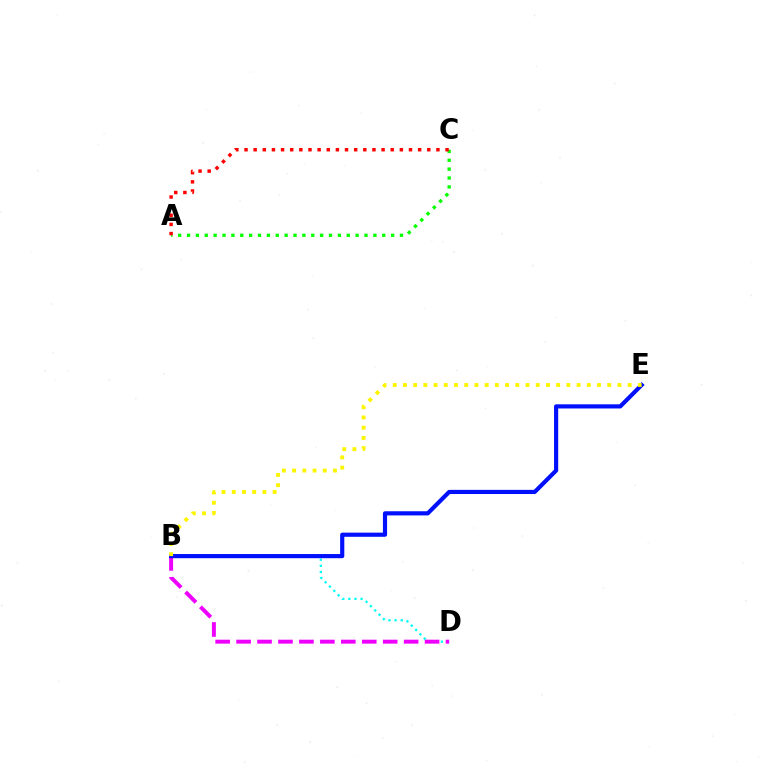{('A', 'C'): [{'color': '#08ff00', 'line_style': 'dotted', 'thickness': 2.41}, {'color': '#ff0000', 'line_style': 'dotted', 'thickness': 2.48}], ('B', 'D'): [{'color': '#00fff6', 'line_style': 'dotted', 'thickness': 1.66}, {'color': '#ee00ff', 'line_style': 'dashed', 'thickness': 2.85}], ('B', 'E'): [{'color': '#0010ff', 'line_style': 'solid', 'thickness': 2.99}, {'color': '#fcf500', 'line_style': 'dotted', 'thickness': 2.78}]}